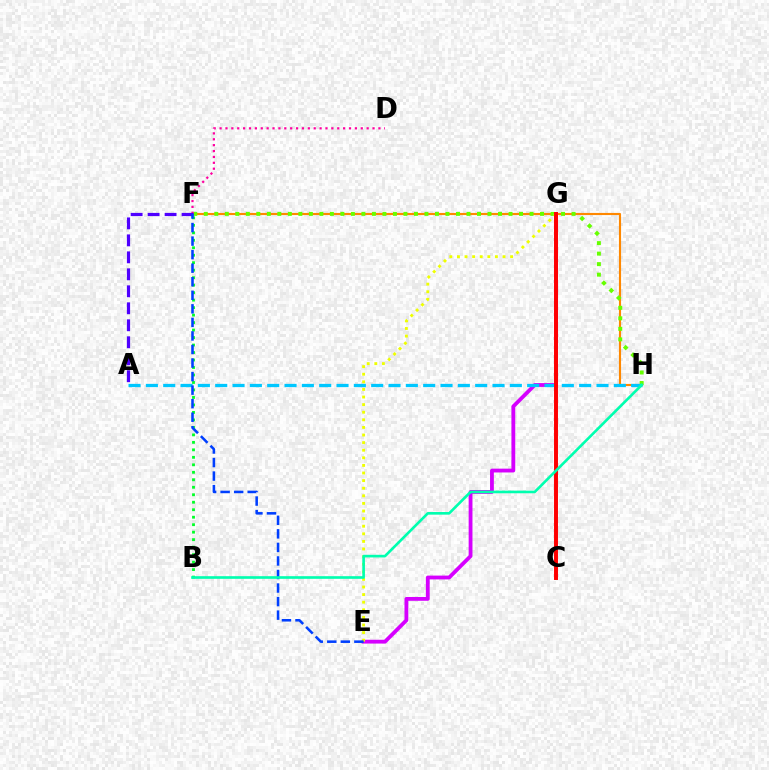{('F', 'H'): [{'color': '#ff8800', 'line_style': 'solid', 'thickness': 1.54}, {'color': '#66ff00', 'line_style': 'dotted', 'thickness': 2.85}], ('E', 'G'): [{'color': '#d600ff', 'line_style': 'solid', 'thickness': 2.74}, {'color': '#eeff00', 'line_style': 'dotted', 'thickness': 2.06}], ('D', 'F'): [{'color': '#ff00a0', 'line_style': 'dotted', 'thickness': 1.6}], ('A', 'F'): [{'color': '#4f00ff', 'line_style': 'dashed', 'thickness': 2.31}], ('A', 'H'): [{'color': '#00c7ff', 'line_style': 'dashed', 'thickness': 2.35}], ('B', 'F'): [{'color': '#00ff27', 'line_style': 'dotted', 'thickness': 2.03}], ('C', 'G'): [{'color': '#ff0000', 'line_style': 'solid', 'thickness': 2.84}], ('E', 'F'): [{'color': '#003fff', 'line_style': 'dashed', 'thickness': 1.84}], ('B', 'H'): [{'color': '#00ffaf', 'line_style': 'solid', 'thickness': 1.9}]}